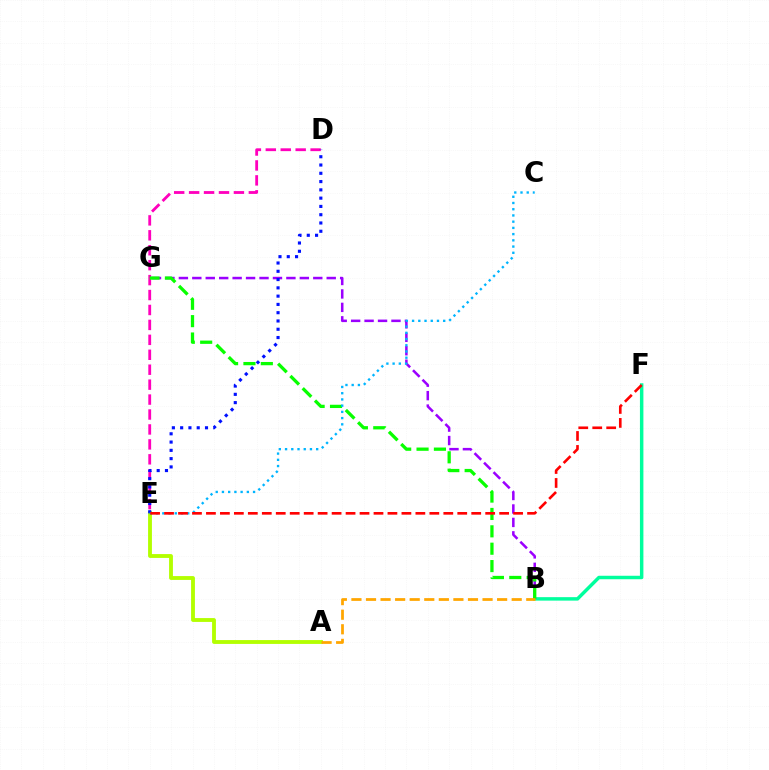{('B', 'F'): [{'color': '#00ff9d', 'line_style': 'solid', 'thickness': 2.5}], ('B', 'G'): [{'color': '#9b00ff', 'line_style': 'dashed', 'thickness': 1.83}, {'color': '#08ff00', 'line_style': 'dashed', 'thickness': 2.36}], ('A', 'E'): [{'color': '#b3ff00', 'line_style': 'solid', 'thickness': 2.77}], ('D', 'E'): [{'color': '#ff00bd', 'line_style': 'dashed', 'thickness': 2.03}, {'color': '#0010ff', 'line_style': 'dotted', 'thickness': 2.25}], ('C', 'E'): [{'color': '#00b5ff', 'line_style': 'dotted', 'thickness': 1.69}], ('A', 'B'): [{'color': '#ffa500', 'line_style': 'dashed', 'thickness': 1.98}], ('E', 'F'): [{'color': '#ff0000', 'line_style': 'dashed', 'thickness': 1.9}]}